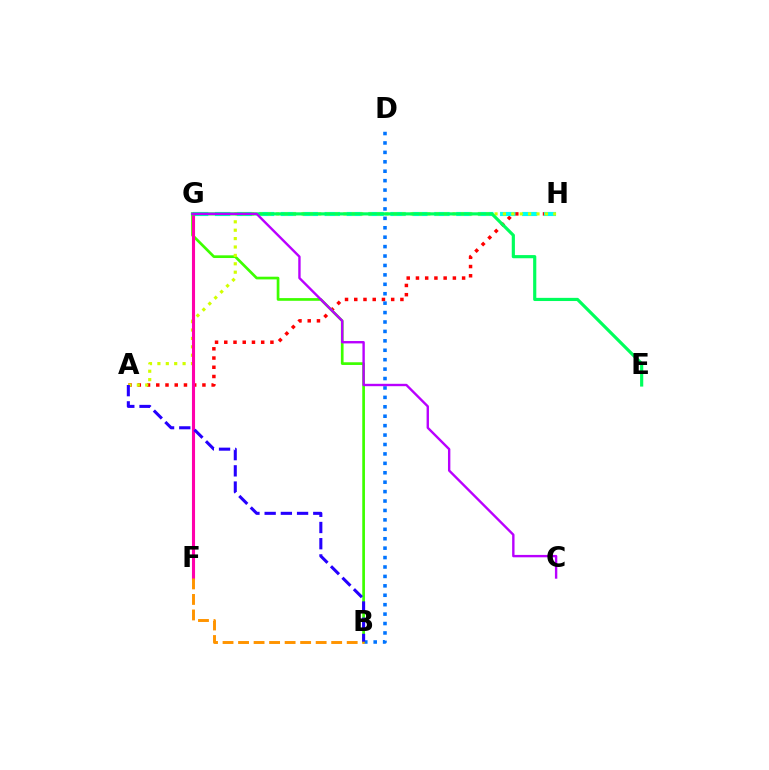{('A', 'H'): [{'color': '#ff0000', 'line_style': 'dotted', 'thickness': 2.51}, {'color': '#d1ff00', 'line_style': 'dotted', 'thickness': 2.28}], ('G', 'H'): [{'color': '#00fff6', 'line_style': 'dashed', 'thickness': 2.98}], ('B', 'D'): [{'color': '#0074ff', 'line_style': 'dotted', 'thickness': 2.56}], ('B', 'G'): [{'color': '#3dff00', 'line_style': 'solid', 'thickness': 1.94}], ('F', 'G'): [{'color': '#ff00ac', 'line_style': 'solid', 'thickness': 2.23}], ('E', 'G'): [{'color': '#00ff5c', 'line_style': 'solid', 'thickness': 2.28}], ('B', 'F'): [{'color': '#ff9400', 'line_style': 'dashed', 'thickness': 2.11}], ('A', 'B'): [{'color': '#2500ff', 'line_style': 'dashed', 'thickness': 2.2}], ('C', 'G'): [{'color': '#b900ff', 'line_style': 'solid', 'thickness': 1.72}]}